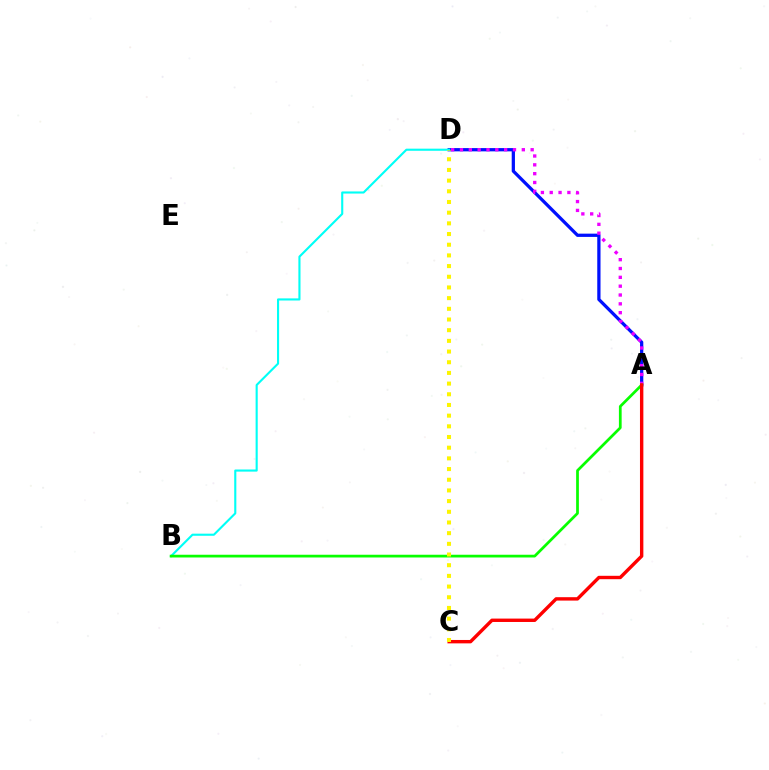{('A', 'D'): [{'color': '#0010ff', 'line_style': 'solid', 'thickness': 2.34}, {'color': '#ee00ff', 'line_style': 'dotted', 'thickness': 2.4}], ('B', 'D'): [{'color': '#00fff6', 'line_style': 'solid', 'thickness': 1.53}], ('A', 'B'): [{'color': '#08ff00', 'line_style': 'solid', 'thickness': 1.97}], ('A', 'C'): [{'color': '#ff0000', 'line_style': 'solid', 'thickness': 2.44}], ('C', 'D'): [{'color': '#fcf500', 'line_style': 'dotted', 'thickness': 2.9}]}